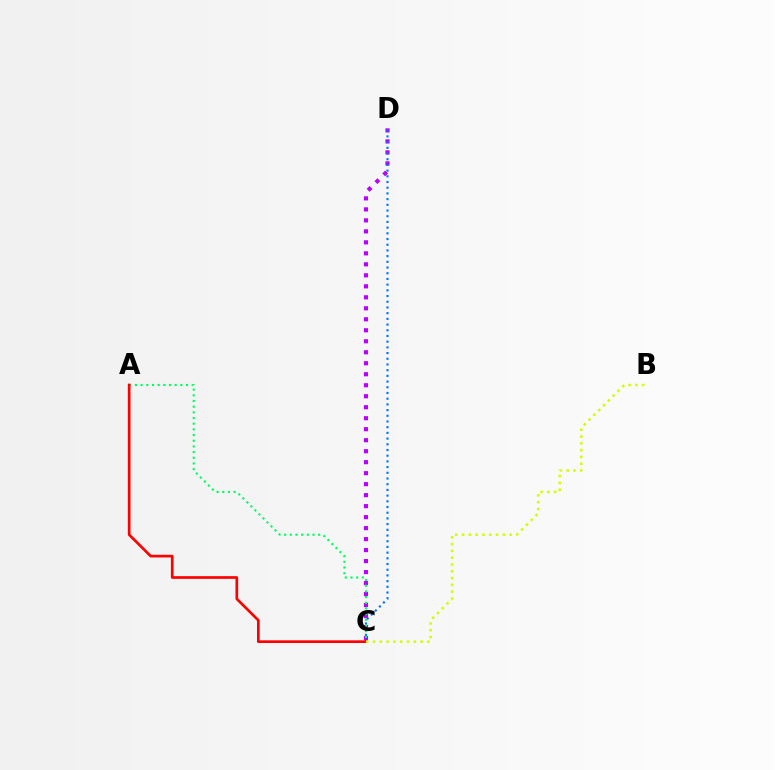{('C', 'D'): [{'color': '#b900ff', 'line_style': 'dotted', 'thickness': 2.99}, {'color': '#0074ff', 'line_style': 'dotted', 'thickness': 1.55}], ('A', 'C'): [{'color': '#00ff5c', 'line_style': 'dotted', 'thickness': 1.54}, {'color': '#ff0000', 'line_style': 'solid', 'thickness': 1.93}], ('B', 'C'): [{'color': '#d1ff00', 'line_style': 'dotted', 'thickness': 1.85}]}